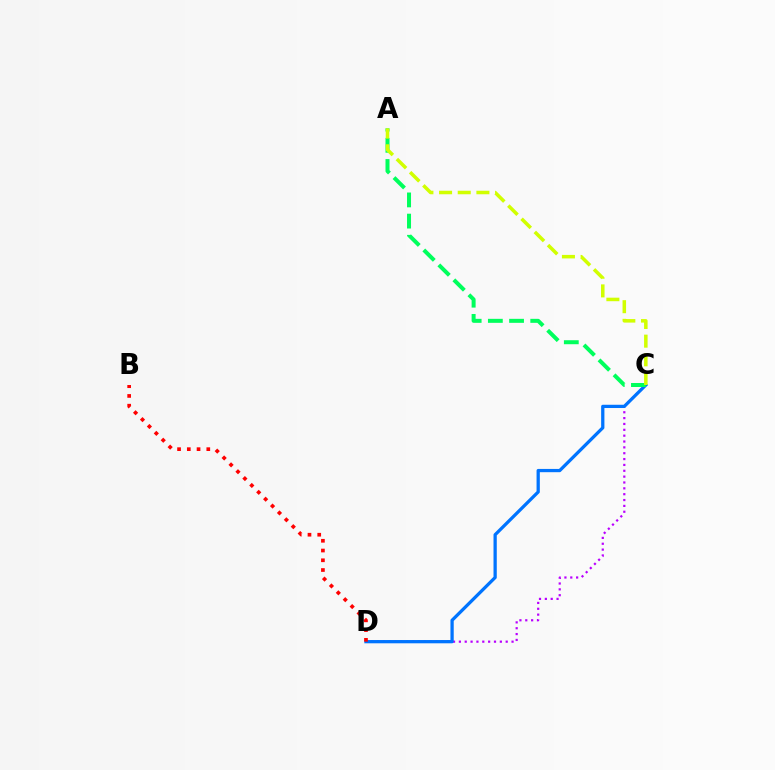{('C', 'D'): [{'color': '#b900ff', 'line_style': 'dotted', 'thickness': 1.59}, {'color': '#0074ff', 'line_style': 'solid', 'thickness': 2.35}], ('A', 'C'): [{'color': '#00ff5c', 'line_style': 'dashed', 'thickness': 2.88}, {'color': '#d1ff00', 'line_style': 'dashed', 'thickness': 2.54}], ('B', 'D'): [{'color': '#ff0000', 'line_style': 'dotted', 'thickness': 2.65}]}